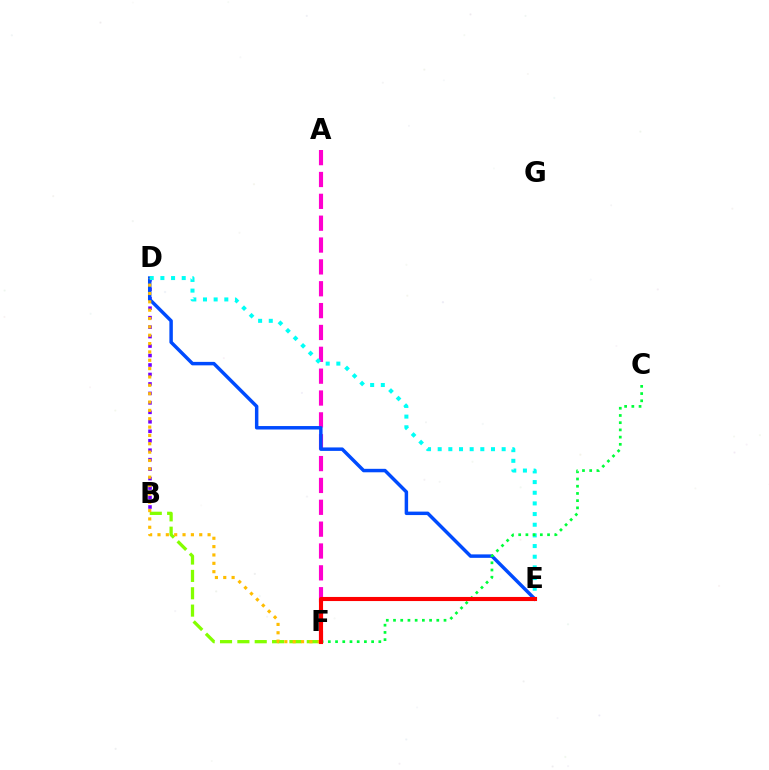{('B', 'D'): [{'color': '#7200ff', 'line_style': 'dotted', 'thickness': 2.57}], ('A', 'F'): [{'color': '#ff00cf', 'line_style': 'dashed', 'thickness': 2.97}], ('B', 'F'): [{'color': '#84ff00', 'line_style': 'dashed', 'thickness': 2.36}], ('D', 'E'): [{'color': '#004bff', 'line_style': 'solid', 'thickness': 2.5}, {'color': '#00fff6', 'line_style': 'dotted', 'thickness': 2.9}], ('D', 'F'): [{'color': '#ffbd00', 'line_style': 'dotted', 'thickness': 2.27}], ('C', 'F'): [{'color': '#00ff39', 'line_style': 'dotted', 'thickness': 1.96}], ('E', 'F'): [{'color': '#ff0000', 'line_style': 'solid', 'thickness': 2.95}]}